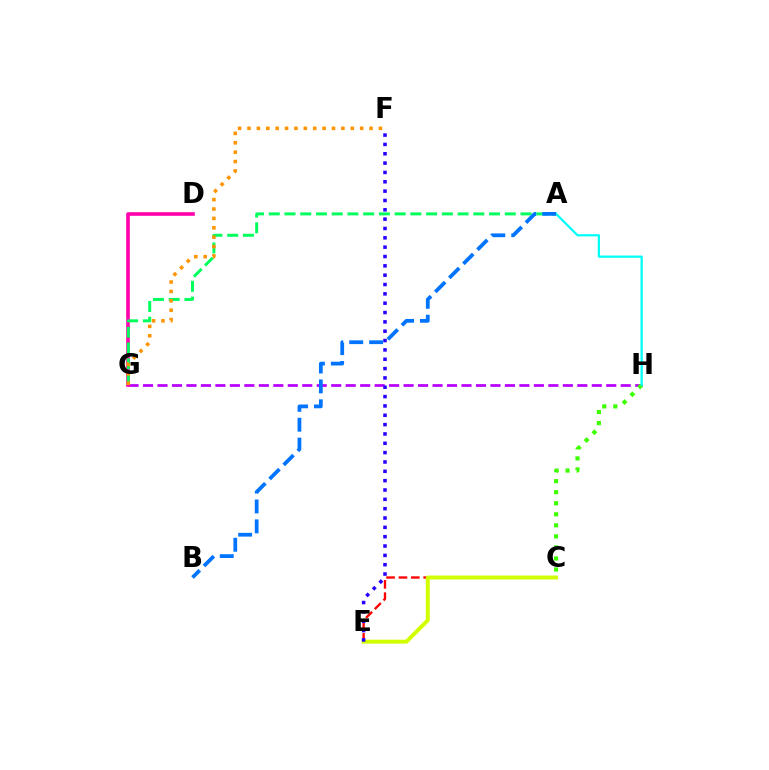{('G', 'H'): [{'color': '#b900ff', 'line_style': 'dashed', 'thickness': 1.97}], ('C', 'H'): [{'color': '#3dff00', 'line_style': 'dotted', 'thickness': 3.0}], ('C', 'E'): [{'color': '#ff0000', 'line_style': 'dashed', 'thickness': 1.68}, {'color': '#d1ff00', 'line_style': 'solid', 'thickness': 2.84}], ('A', 'H'): [{'color': '#00fff6', 'line_style': 'solid', 'thickness': 1.62}], ('D', 'G'): [{'color': '#ff00ac', 'line_style': 'solid', 'thickness': 2.6}], ('A', 'G'): [{'color': '#00ff5c', 'line_style': 'dashed', 'thickness': 2.14}], ('F', 'G'): [{'color': '#ff9400', 'line_style': 'dotted', 'thickness': 2.55}], ('E', 'F'): [{'color': '#2500ff', 'line_style': 'dotted', 'thickness': 2.54}], ('A', 'B'): [{'color': '#0074ff', 'line_style': 'dashed', 'thickness': 2.7}]}